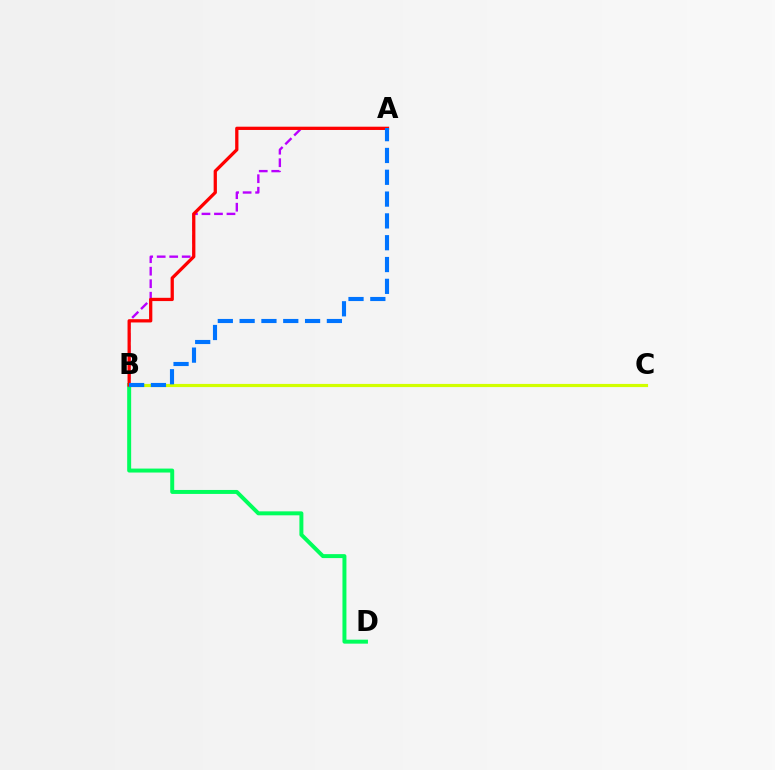{('A', 'B'): [{'color': '#b900ff', 'line_style': 'dashed', 'thickness': 1.7}, {'color': '#ff0000', 'line_style': 'solid', 'thickness': 2.35}, {'color': '#0074ff', 'line_style': 'dashed', 'thickness': 2.96}], ('B', 'C'): [{'color': '#d1ff00', 'line_style': 'solid', 'thickness': 2.27}], ('B', 'D'): [{'color': '#00ff5c', 'line_style': 'solid', 'thickness': 2.85}]}